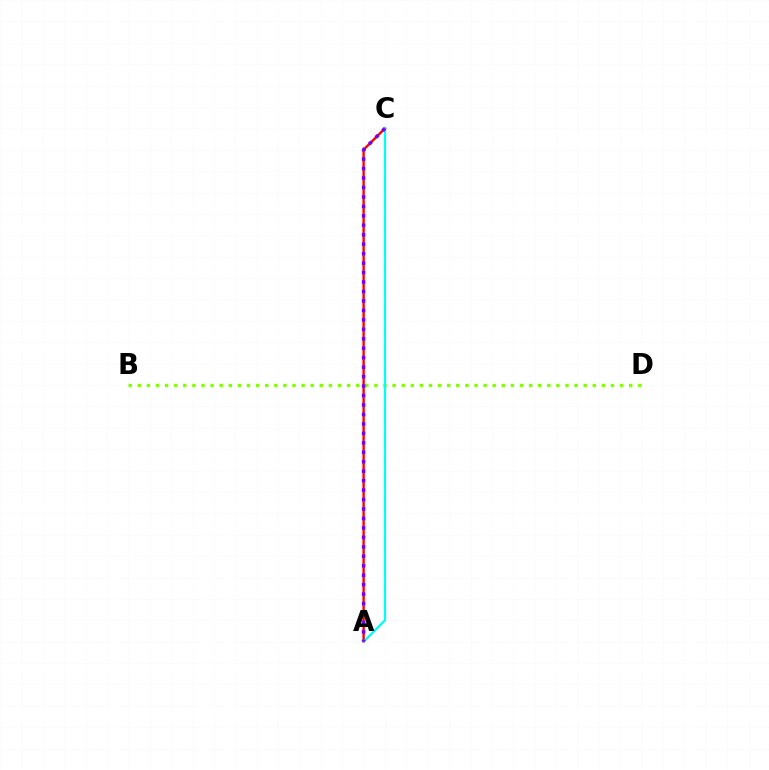{('B', 'D'): [{'color': '#84ff00', 'line_style': 'dotted', 'thickness': 2.47}], ('A', 'C'): [{'color': '#ff0000', 'line_style': 'solid', 'thickness': 1.71}, {'color': '#00fff6', 'line_style': 'solid', 'thickness': 1.64}, {'color': '#7200ff', 'line_style': 'dotted', 'thickness': 2.57}]}